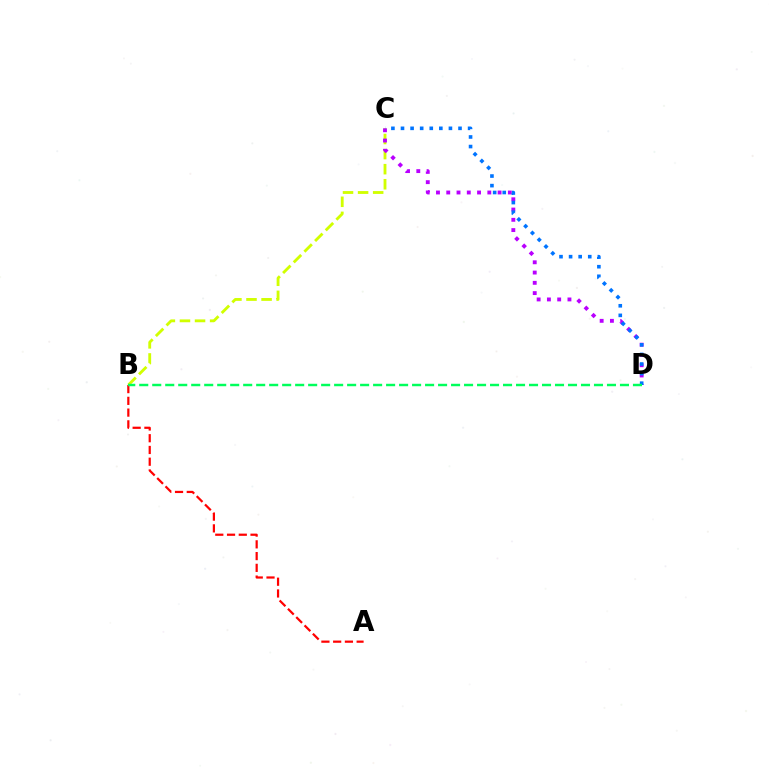{('A', 'B'): [{'color': '#ff0000', 'line_style': 'dashed', 'thickness': 1.6}], ('B', 'C'): [{'color': '#d1ff00', 'line_style': 'dashed', 'thickness': 2.05}], ('C', 'D'): [{'color': '#b900ff', 'line_style': 'dotted', 'thickness': 2.79}, {'color': '#0074ff', 'line_style': 'dotted', 'thickness': 2.6}], ('B', 'D'): [{'color': '#00ff5c', 'line_style': 'dashed', 'thickness': 1.77}]}